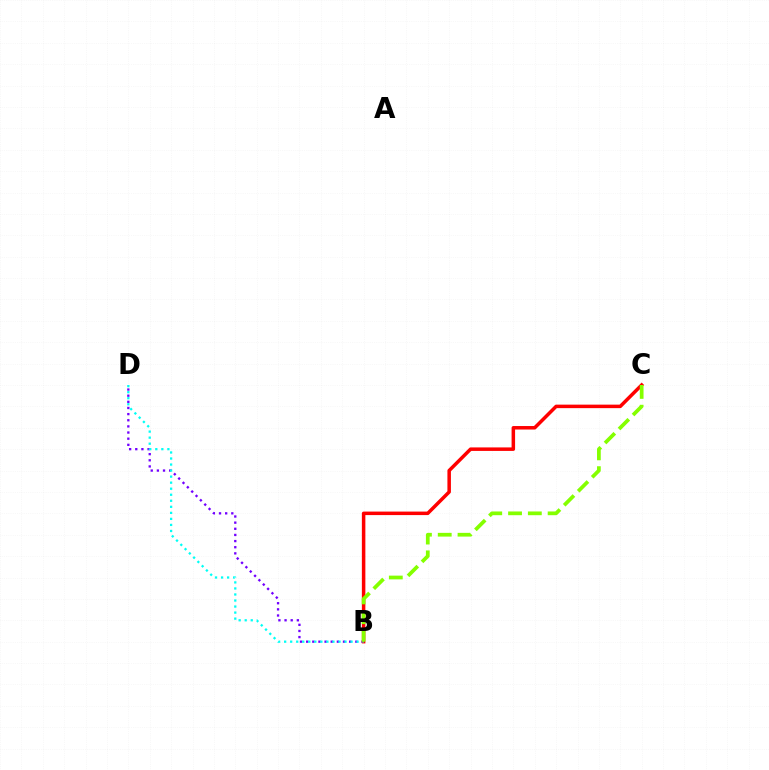{('B', 'D'): [{'color': '#7200ff', 'line_style': 'dotted', 'thickness': 1.67}, {'color': '#00fff6', 'line_style': 'dotted', 'thickness': 1.64}], ('B', 'C'): [{'color': '#ff0000', 'line_style': 'solid', 'thickness': 2.52}, {'color': '#84ff00', 'line_style': 'dashed', 'thickness': 2.69}]}